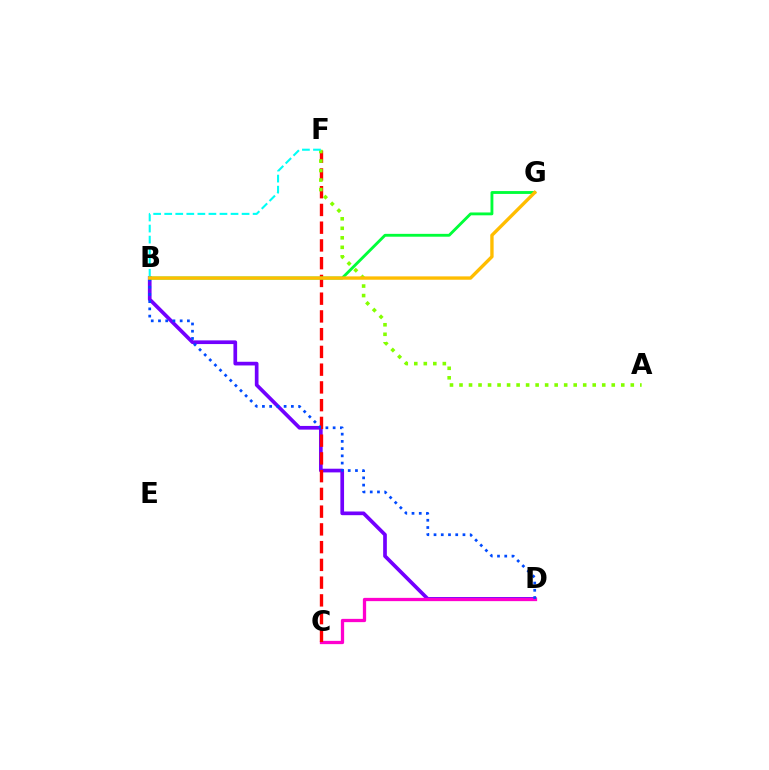{('B', 'D'): [{'color': '#7200ff', 'line_style': 'solid', 'thickness': 2.65}, {'color': '#004bff', 'line_style': 'dotted', 'thickness': 1.97}], ('C', 'D'): [{'color': '#ff00cf', 'line_style': 'solid', 'thickness': 2.35}], ('C', 'F'): [{'color': '#ff0000', 'line_style': 'dashed', 'thickness': 2.41}], ('A', 'F'): [{'color': '#84ff00', 'line_style': 'dotted', 'thickness': 2.59}], ('B', 'G'): [{'color': '#00ff39', 'line_style': 'solid', 'thickness': 2.06}, {'color': '#ffbd00', 'line_style': 'solid', 'thickness': 2.41}], ('B', 'F'): [{'color': '#00fff6', 'line_style': 'dashed', 'thickness': 1.5}]}